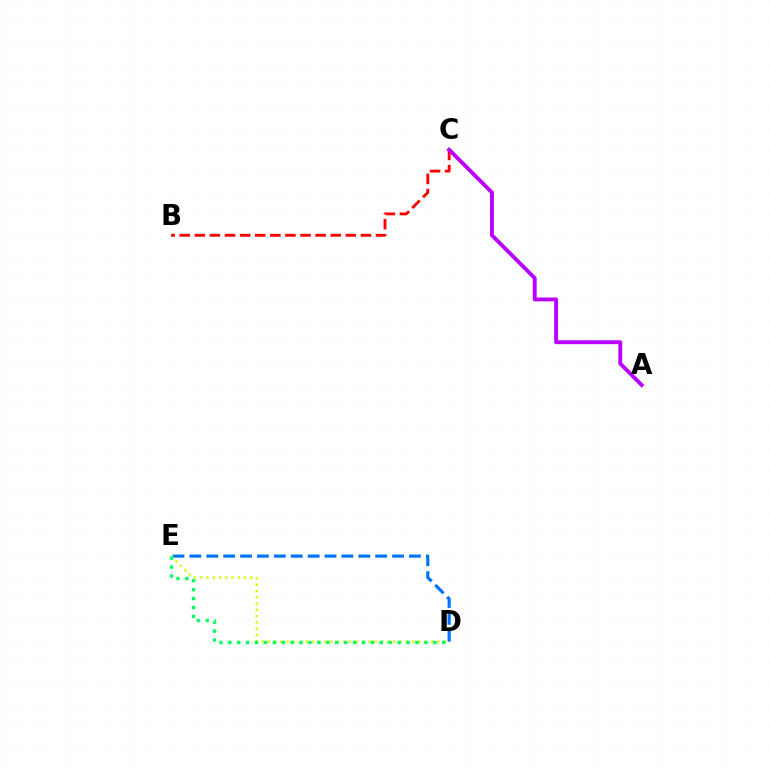{('D', 'E'): [{'color': '#0074ff', 'line_style': 'dashed', 'thickness': 2.29}, {'color': '#d1ff00', 'line_style': 'dotted', 'thickness': 1.71}, {'color': '#00ff5c', 'line_style': 'dotted', 'thickness': 2.42}], ('B', 'C'): [{'color': '#ff0000', 'line_style': 'dashed', 'thickness': 2.05}], ('A', 'C'): [{'color': '#b900ff', 'line_style': 'solid', 'thickness': 2.78}]}